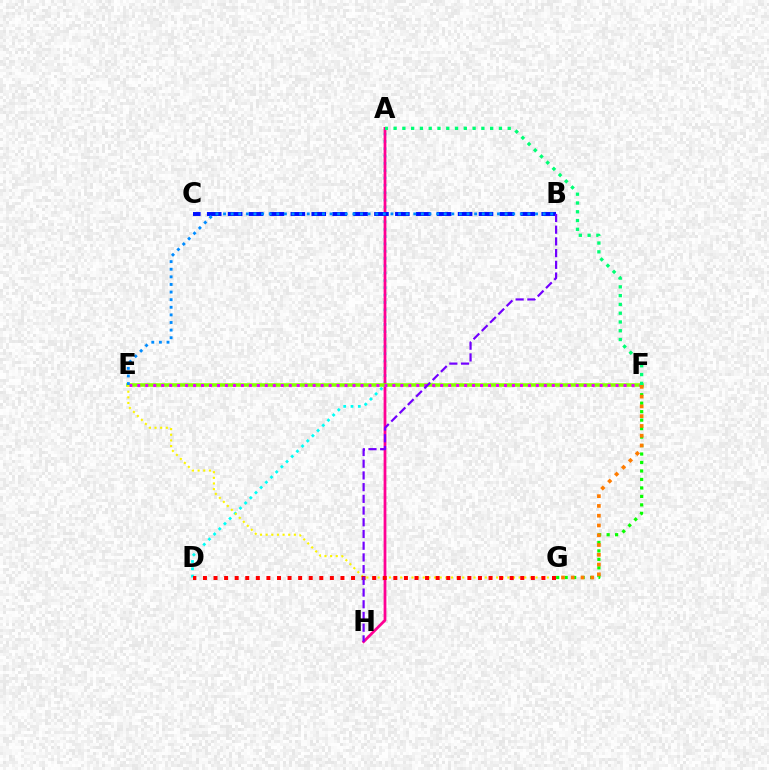{('A', 'D'): [{'color': '#00fff6', 'line_style': 'dotted', 'thickness': 1.99}], ('A', 'H'): [{'color': '#ff0094', 'line_style': 'solid', 'thickness': 1.99}], ('E', 'F'): [{'color': '#84ff00', 'line_style': 'solid', 'thickness': 2.55}, {'color': '#ee00ff', 'line_style': 'dotted', 'thickness': 2.17}], ('A', 'F'): [{'color': '#00ff74', 'line_style': 'dotted', 'thickness': 2.39}], ('F', 'G'): [{'color': '#08ff00', 'line_style': 'dotted', 'thickness': 2.3}, {'color': '#ff7c00', 'line_style': 'dotted', 'thickness': 2.65}], ('B', 'C'): [{'color': '#0010ff', 'line_style': 'dashed', 'thickness': 2.84}], ('E', 'G'): [{'color': '#fcf500', 'line_style': 'dotted', 'thickness': 1.53}], ('D', 'G'): [{'color': '#ff0000', 'line_style': 'dotted', 'thickness': 2.87}], ('B', 'H'): [{'color': '#7200ff', 'line_style': 'dashed', 'thickness': 1.59}], ('B', 'E'): [{'color': '#008cff', 'line_style': 'dotted', 'thickness': 2.07}]}